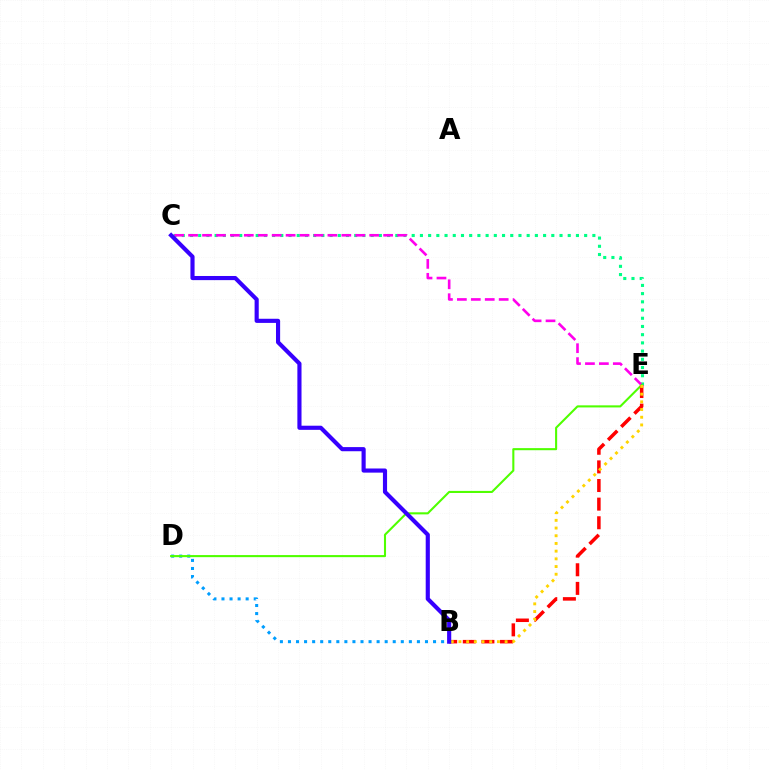{('C', 'E'): [{'color': '#00ff86', 'line_style': 'dotted', 'thickness': 2.23}, {'color': '#ff00ed', 'line_style': 'dashed', 'thickness': 1.89}], ('B', 'D'): [{'color': '#009eff', 'line_style': 'dotted', 'thickness': 2.19}], ('D', 'E'): [{'color': '#4fff00', 'line_style': 'solid', 'thickness': 1.5}], ('B', 'E'): [{'color': '#ff0000', 'line_style': 'dashed', 'thickness': 2.53}, {'color': '#ffd500', 'line_style': 'dotted', 'thickness': 2.09}], ('B', 'C'): [{'color': '#3700ff', 'line_style': 'solid', 'thickness': 2.98}]}